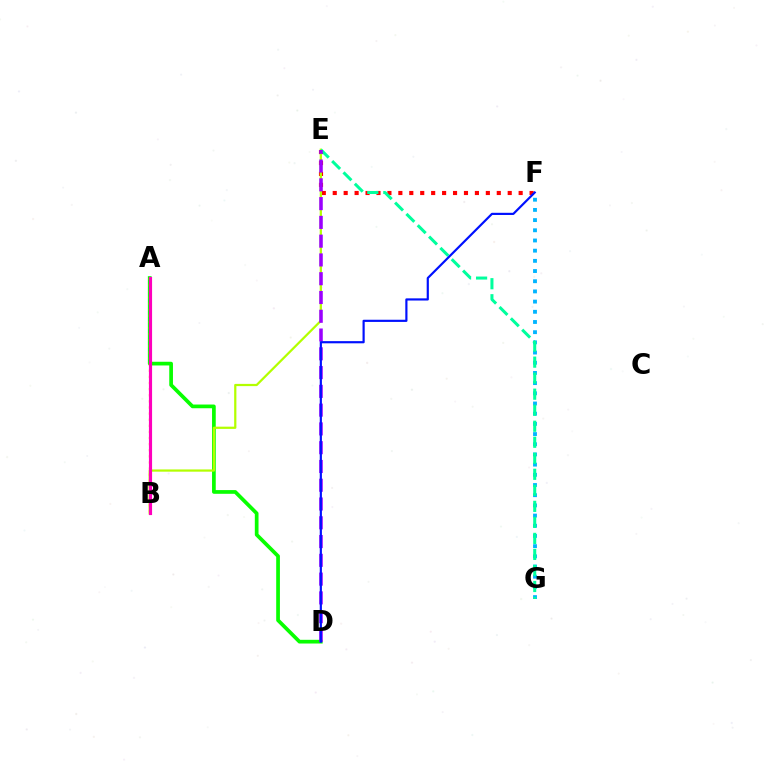{('A', 'D'): [{'color': '#08ff00', 'line_style': 'solid', 'thickness': 2.67}], ('F', 'G'): [{'color': '#00b5ff', 'line_style': 'dotted', 'thickness': 2.77}], ('E', 'F'): [{'color': '#ff0000', 'line_style': 'dotted', 'thickness': 2.97}], ('B', 'E'): [{'color': '#b3ff00', 'line_style': 'solid', 'thickness': 1.61}], ('E', 'G'): [{'color': '#00ff9d', 'line_style': 'dashed', 'thickness': 2.18}], ('A', 'B'): [{'color': '#ffa500', 'line_style': 'dotted', 'thickness': 1.66}, {'color': '#ff00bd', 'line_style': 'solid', 'thickness': 2.27}], ('D', 'E'): [{'color': '#9b00ff', 'line_style': 'dashed', 'thickness': 2.55}], ('D', 'F'): [{'color': '#0010ff', 'line_style': 'solid', 'thickness': 1.57}]}